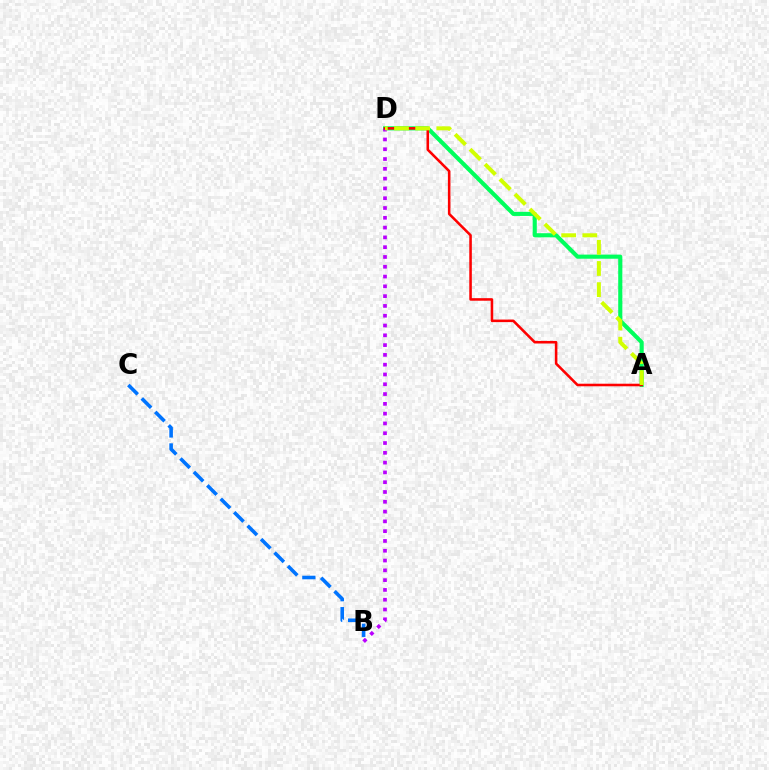{('A', 'D'): [{'color': '#00ff5c', 'line_style': 'solid', 'thickness': 2.97}, {'color': '#ff0000', 'line_style': 'solid', 'thickness': 1.84}, {'color': '#d1ff00', 'line_style': 'dashed', 'thickness': 2.87}], ('B', 'C'): [{'color': '#0074ff', 'line_style': 'dashed', 'thickness': 2.58}], ('B', 'D'): [{'color': '#b900ff', 'line_style': 'dotted', 'thickness': 2.66}]}